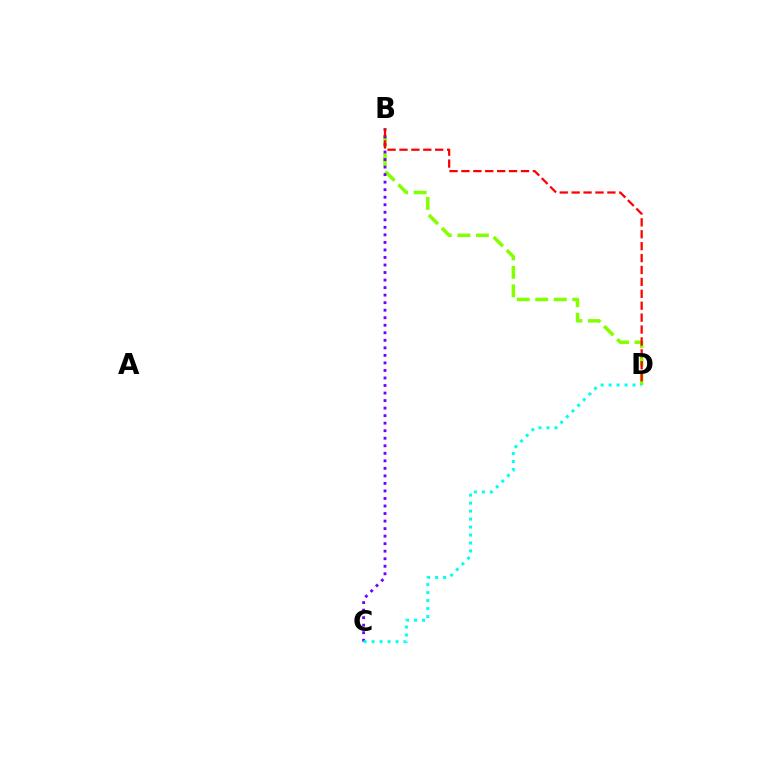{('B', 'D'): [{'color': '#84ff00', 'line_style': 'dashed', 'thickness': 2.51}, {'color': '#ff0000', 'line_style': 'dashed', 'thickness': 1.62}], ('B', 'C'): [{'color': '#7200ff', 'line_style': 'dotted', 'thickness': 2.05}], ('C', 'D'): [{'color': '#00fff6', 'line_style': 'dotted', 'thickness': 2.17}]}